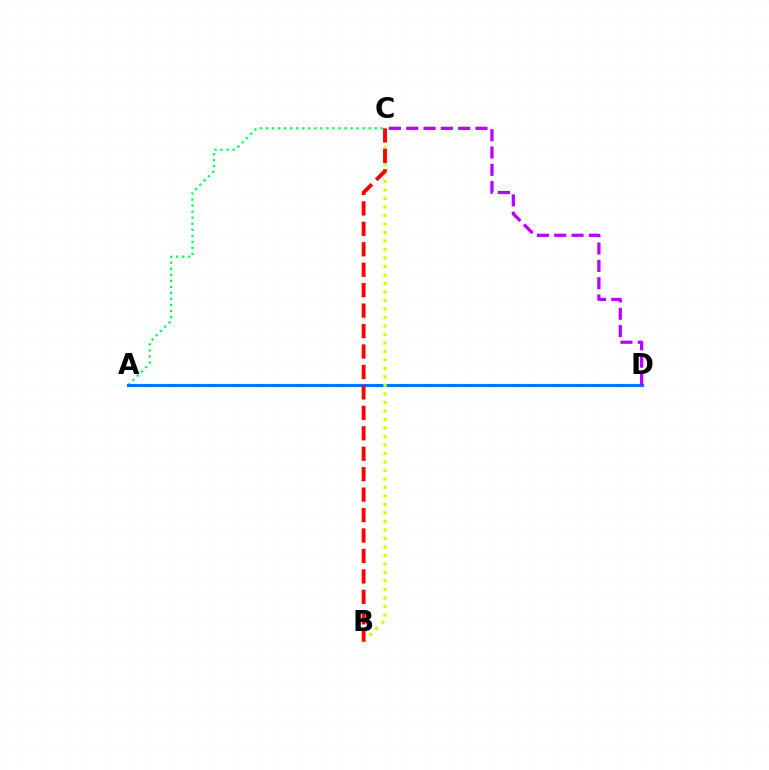{('A', 'C'): [{'color': '#00ff5c', 'line_style': 'dotted', 'thickness': 1.64}], ('A', 'D'): [{'color': '#0074ff', 'line_style': 'solid', 'thickness': 2.25}], ('B', 'C'): [{'color': '#d1ff00', 'line_style': 'dotted', 'thickness': 2.31}, {'color': '#ff0000', 'line_style': 'dashed', 'thickness': 2.78}], ('C', 'D'): [{'color': '#b900ff', 'line_style': 'dashed', 'thickness': 2.35}]}